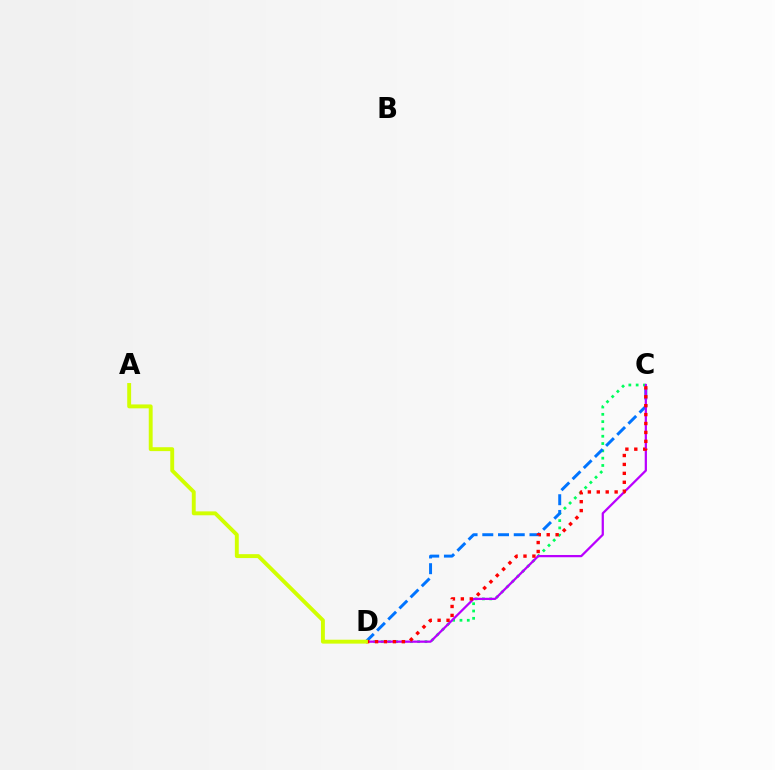{('C', 'D'): [{'color': '#00ff5c', 'line_style': 'dotted', 'thickness': 1.98}, {'color': '#0074ff', 'line_style': 'dashed', 'thickness': 2.14}, {'color': '#b900ff', 'line_style': 'solid', 'thickness': 1.61}, {'color': '#ff0000', 'line_style': 'dotted', 'thickness': 2.42}], ('A', 'D'): [{'color': '#d1ff00', 'line_style': 'solid', 'thickness': 2.81}]}